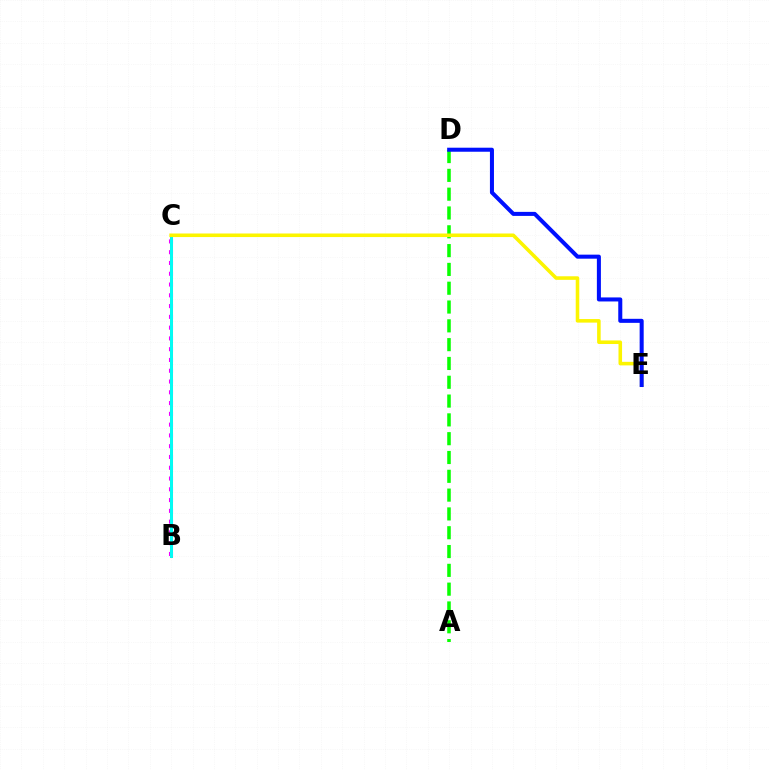{('B', 'C'): [{'color': '#ff0000', 'line_style': 'solid', 'thickness': 2.17}, {'color': '#ee00ff', 'line_style': 'dotted', 'thickness': 2.93}, {'color': '#00fff6', 'line_style': 'solid', 'thickness': 2.12}], ('A', 'D'): [{'color': '#08ff00', 'line_style': 'dashed', 'thickness': 2.56}], ('C', 'E'): [{'color': '#fcf500', 'line_style': 'solid', 'thickness': 2.56}], ('D', 'E'): [{'color': '#0010ff', 'line_style': 'solid', 'thickness': 2.9}]}